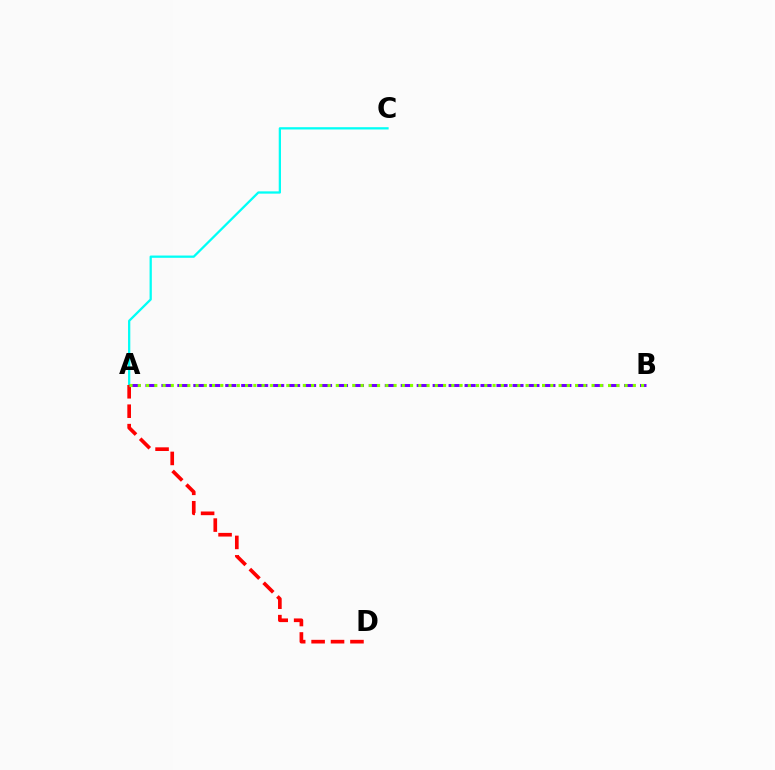{('A', 'C'): [{'color': '#00fff6', 'line_style': 'solid', 'thickness': 1.64}], ('A', 'D'): [{'color': '#ff0000', 'line_style': 'dashed', 'thickness': 2.64}], ('A', 'B'): [{'color': '#7200ff', 'line_style': 'dashed', 'thickness': 2.17}, {'color': '#84ff00', 'line_style': 'dotted', 'thickness': 2.24}]}